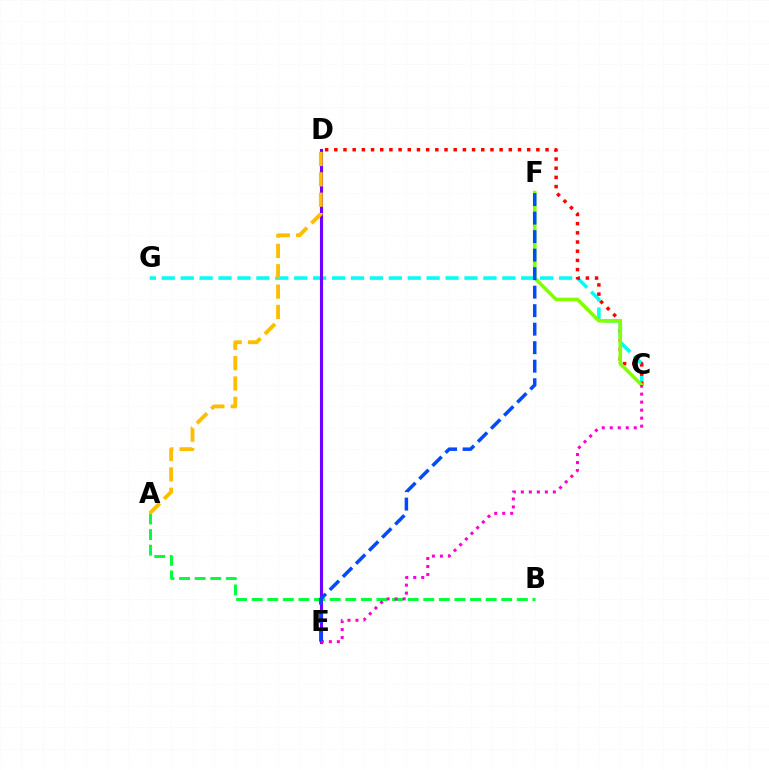{('C', 'G'): [{'color': '#00fff6', 'line_style': 'dashed', 'thickness': 2.57}], ('A', 'B'): [{'color': '#00ff39', 'line_style': 'dashed', 'thickness': 2.12}], ('C', 'D'): [{'color': '#ff0000', 'line_style': 'dotted', 'thickness': 2.5}], ('D', 'E'): [{'color': '#7200ff', 'line_style': 'solid', 'thickness': 2.23}], ('C', 'F'): [{'color': '#84ff00', 'line_style': 'solid', 'thickness': 2.58}], ('A', 'D'): [{'color': '#ffbd00', 'line_style': 'dashed', 'thickness': 2.77}], ('C', 'E'): [{'color': '#ff00cf', 'line_style': 'dotted', 'thickness': 2.17}], ('E', 'F'): [{'color': '#004bff', 'line_style': 'dashed', 'thickness': 2.51}]}